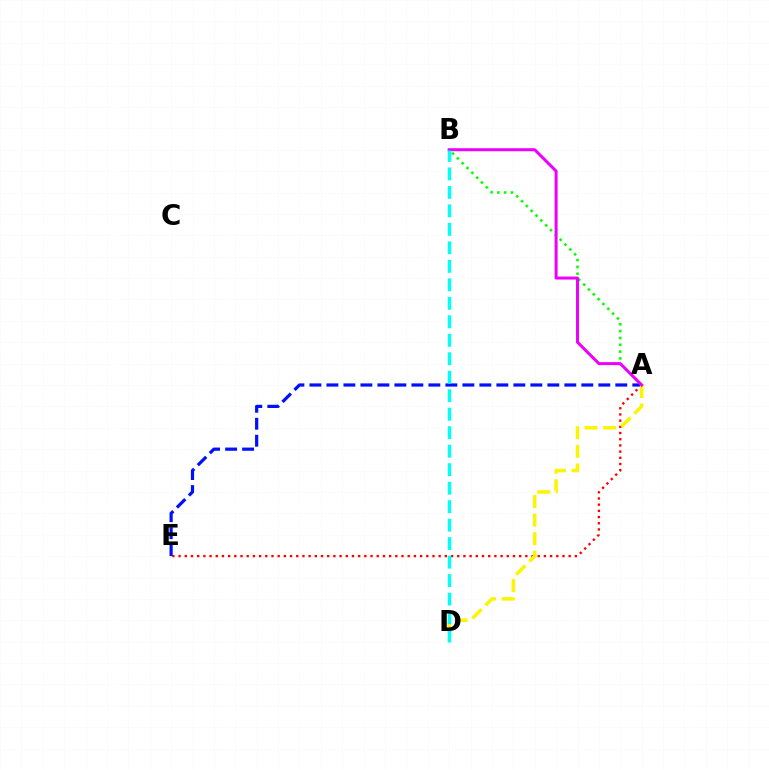{('A', 'E'): [{'color': '#ff0000', 'line_style': 'dotted', 'thickness': 1.68}, {'color': '#0010ff', 'line_style': 'dashed', 'thickness': 2.31}], ('A', 'D'): [{'color': '#fcf500', 'line_style': 'dashed', 'thickness': 2.52}], ('A', 'B'): [{'color': '#08ff00', 'line_style': 'dotted', 'thickness': 1.85}, {'color': '#ee00ff', 'line_style': 'solid', 'thickness': 2.17}], ('B', 'D'): [{'color': '#00fff6', 'line_style': 'dashed', 'thickness': 2.51}]}